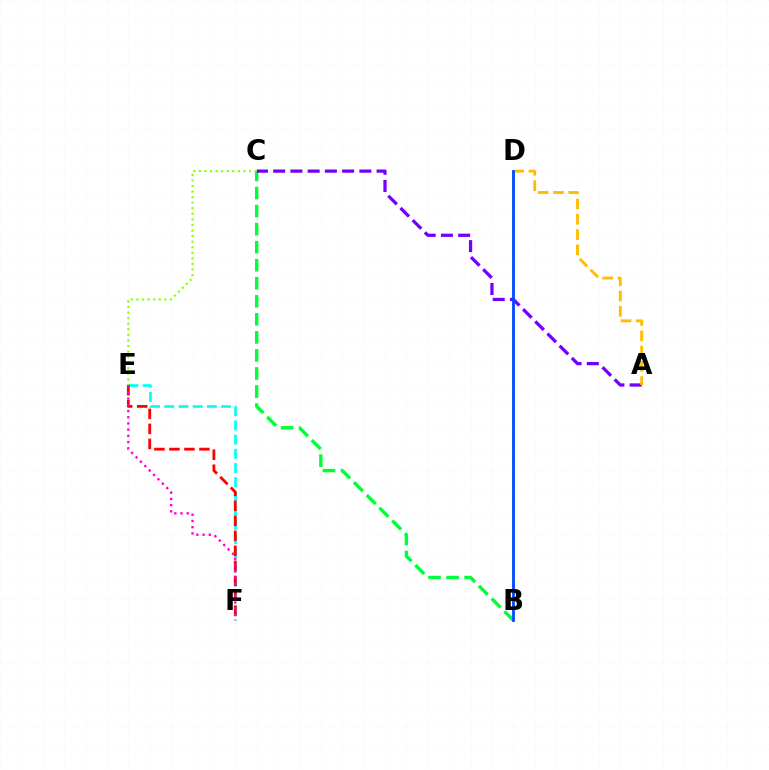{('B', 'C'): [{'color': '#00ff39', 'line_style': 'dashed', 'thickness': 2.45}], ('A', 'C'): [{'color': '#7200ff', 'line_style': 'dashed', 'thickness': 2.34}], ('E', 'F'): [{'color': '#00fff6', 'line_style': 'dashed', 'thickness': 1.93}, {'color': '#ff0000', 'line_style': 'dashed', 'thickness': 2.04}, {'color': '#ff00cf', 'line_style': 'dotted', 'thickness': 1.69}], ('C', 'E'): [{'color': '#84ff00', 'line_style': 'dotted', 'thickness': 1.51}], ('A', 'D'): [{'color': '#ffbd00', 'line_style': 'dashed', 'thickness': 2.08}], ('B', 'D'): [{'color': '#004bff', 'line_style': 'solid', 'thickness': 2.02}]}